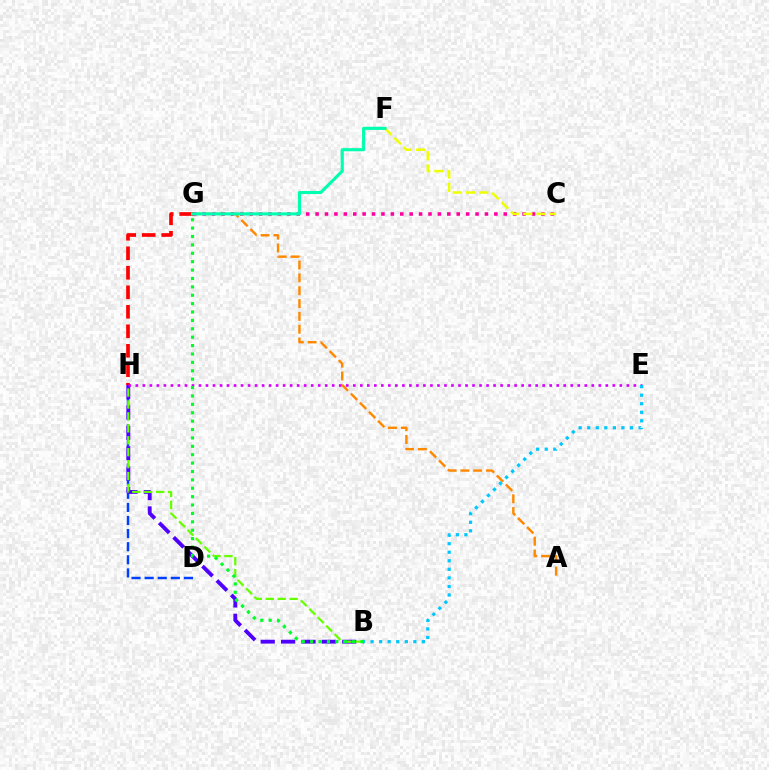{('D', 'H'): [{'color': '#003fff', 'line_style': 'dashed', 'thickness': 1.78}], ('G', 'H'): [{'color': '#ff0000', 'line_style': 'dashed', 'thickness': 2.65}], ('B', 'H'): [{'color': '#4f00ff', 'line_style': 'dashed', 'thickness': 2.77}, {'color': '#66ff00', 'line_style': 'dashed', 'thickness': 1.62}], ('A', 'G'): [{'color': '#ff8800', 'line_style': 'dashed', 'thickness': 1.74}], ('C', 'G'): [{'color': '#ff00a0', 'line_style': 'dotted', 'thickness': 2.56}], ('C', 'F'): [{'color': '#eeff00', 'line_style': 'dashed', 'thickness': 1.8}], ('E', 'H'): [{'color': '#d600ff', 'line_style': 'dotted', 'thickness': 1.91}], ('B', 'G'): [{'color': '#00ff27', 'line_style': 'dotted', 'thickness': 2.28}], ('F', 'G'): [{'color': '#00ffaf', 'line_style': 'solid', 'thickness': 2.24}], ('B', 'E'): [{'color': '#00c7ff', 'line_style': 'dotted', 'thickness': 2.32}]}